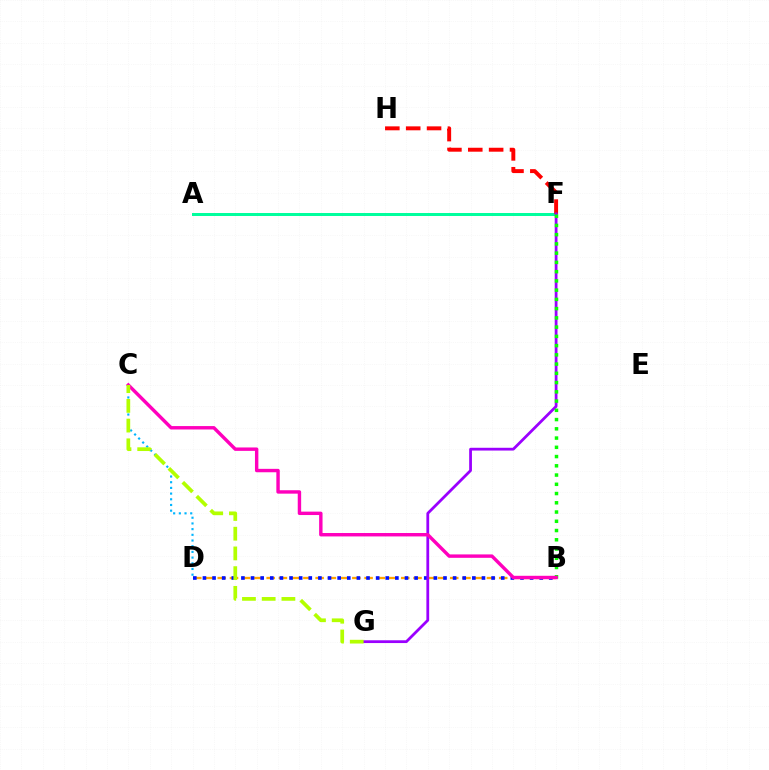{('C', 'D'): [{'color': '#00b5ff', 'line_style': 'dotted', 'thickness': 1.55}], ('B', 'D'): [{'color': '#ffa500', 'line_style': 'dashed', 'thickness': 1.66}, {'color': '#0010ff', 'line_style': 'dotted', 'thickness': 2.61}], ('A', 'F'): [{'color': '#00ff9d', 'line_style': 'solid', 'thickness': 2.15}], ('F', 'H'): [{'color': '#ff0000', 'line_style': 'dashed', 'thickness': 2.83}], ('F', 'G'): [{'color': '#9b00ff', 'line_style': 'solid', 'thickness': 2.0}], ('B', 'F'): [{'color': '#08ff00', 'line_style': 'dotted', 'thickness': 2.51}], ('B', 'C'): [{'color': '#ff00bd', 'line_style': 'solid', 'thickness': 2.46}], ('C', 'G'): [{'color': '#b3ff00', 'line_style': 'dashed', 'thickness': 2.68}]}